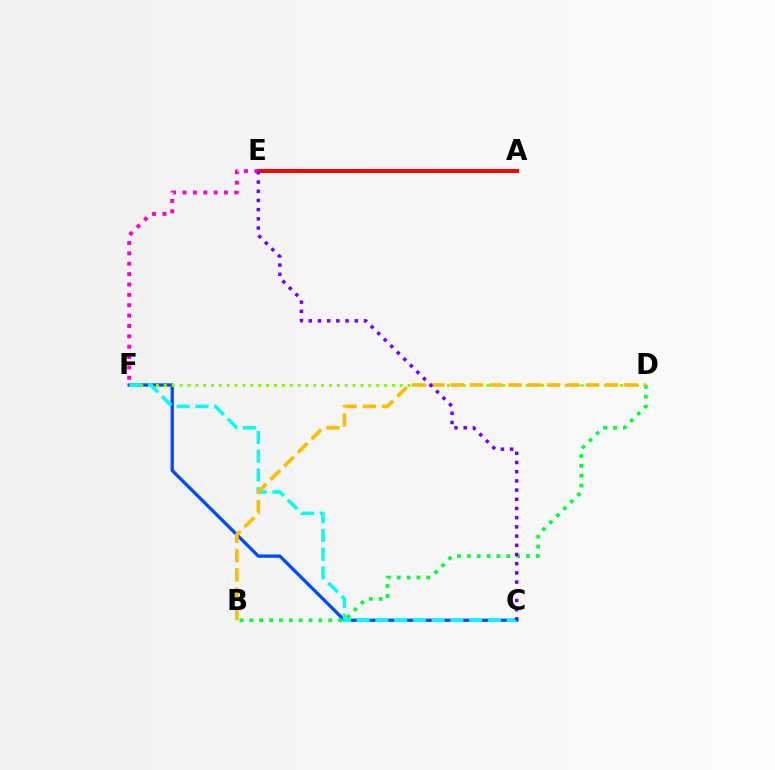{('C', 'F'): [{'color': '#004bff', 'line_style': 'solid', 'thickness': 2.38}, {'color': '#00fff6', 'line_style': 'dashed', 'thickness': 2.55}], ('D', 'F'): [{'color': '#84ff00', 'line_style': 'dotted', 'thickness': 2.14}], ('A', 'E'): [{'color': '#ff0000', 'line_style': 'solid', 'thickness': 2.88}], ('E', 'F'): [{'color': '#ff00cf', 'line_style': 'dotted', 'thickness': 2.82}], ('B', 'D'): [{'color': '#00ff39', 'line_style': 'dotted', 'thickness': 2.68}, {'color': '#ffbd00', 'line_style': 'dashed', 'thickness': 2.62}], ('C', 'E'): [{'color': '#7200ff', 'line_style': 'dotted', 'thickness': 2.5}]}